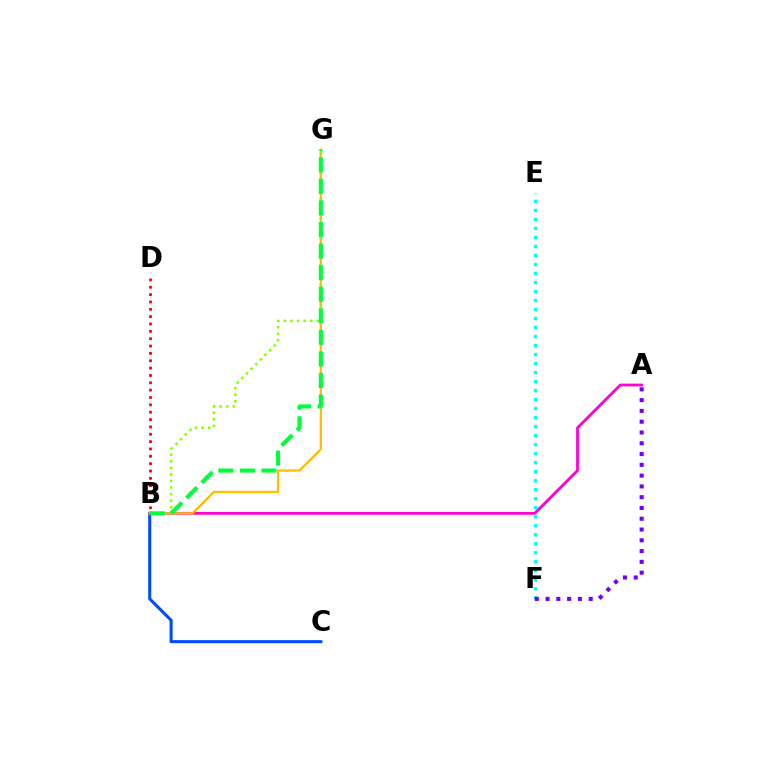{('B', 'C'): [{'color': '#004bff', 'line_style': 'solid', 'thickness': 2.2}], ('A', 'B'): [{'color': '#ff00cf', 'line_style': 'solid', 'thickness': 2.0}], ('B', 'D'): [{'color': '#ff0000', 'line_style': 'dotted', 'thickness': 2.0}], ('E', 'F'): [{'color': '#00fff6', 'line_style': 'dotted', 'thickness': 2.45}], ('A', 'F'): [{'color': '#7200ff', 'line_style': 'dotted', 'thickness': 2.93}], ('B', 'G'): [{'color': '#ffbd00', 'line_style': 'solid', 'thickness': 1.64}, {'color': '#84ff00', 'line_style': 'dotted', 'thickness': 1.78}, {'color': '#00ff39', 'line_style': 'dashed', 'thickness': 2.93}]}